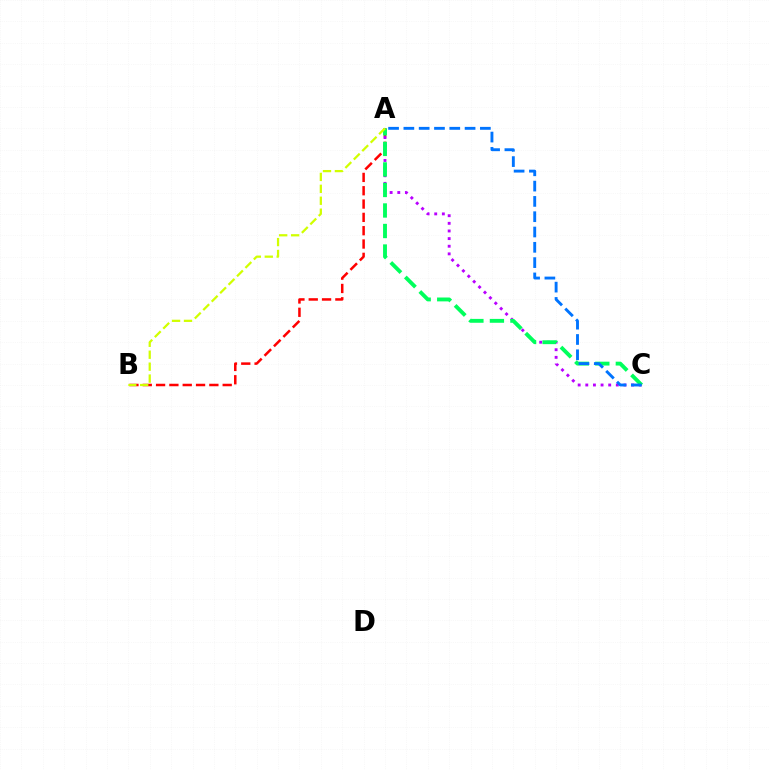{('A', 'B'): [{'color': '#ff0000', 'line_style': 'dashed', 'thickness': 1.81}, {'color': '#d1ff00', 'line_style': 'dashed', 'thickness': 1.62}], ('A', 'C'): [{'color': '#b900ff', 'line_style': 'dotted', 'thickness': 2.07}, {'color': '#00ff5c', 'line_style': 'dashed', 'thickness': 2.79}, {'color': '#0074ff', 'line_style': 'dashed', 'thickness': 2.08}]}